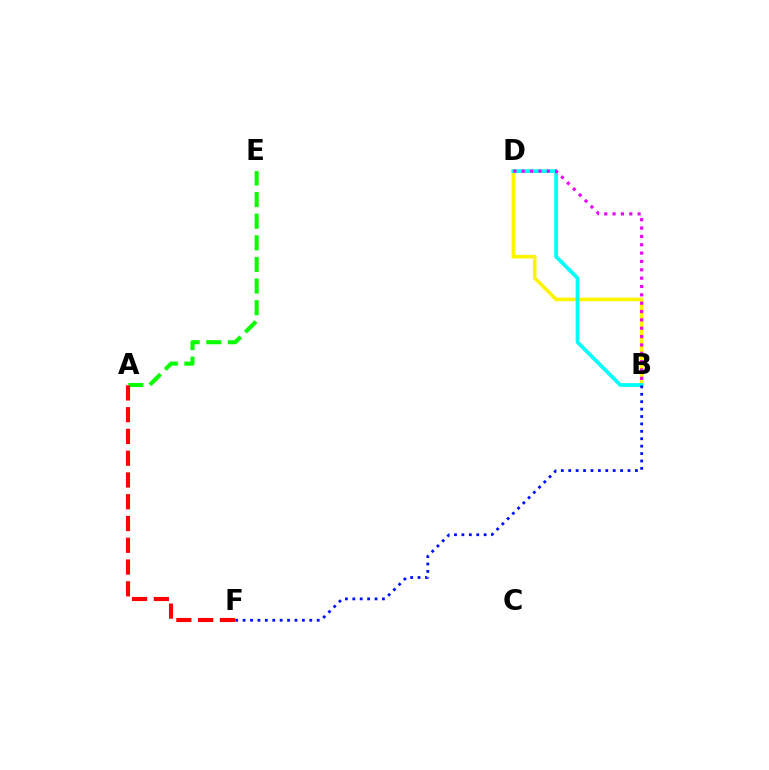{('A', 'E'): [{'color': '#08ff00', 'line_style': 'dashed', 'thickness': 2.94}], ('B', 'D'): [{'color': '#fcf500', 'line_style': 'solid', 'thickness': 2.61}, {'color': '#00fff6', 'line_style': 'solid', 'thickness': 2.68}, {'color': '#ee00ff', 'line_style': 'dotted', 'thickness': 2.27}], ('A', 'F'): [{'color': '#ff0000', 'line_style': 'dashed', 'thickness': 2.96}], ('B', 'F'): [{'color': '#0010ff', 'line_style': 'dotted', 'thickness': 2.01}]}